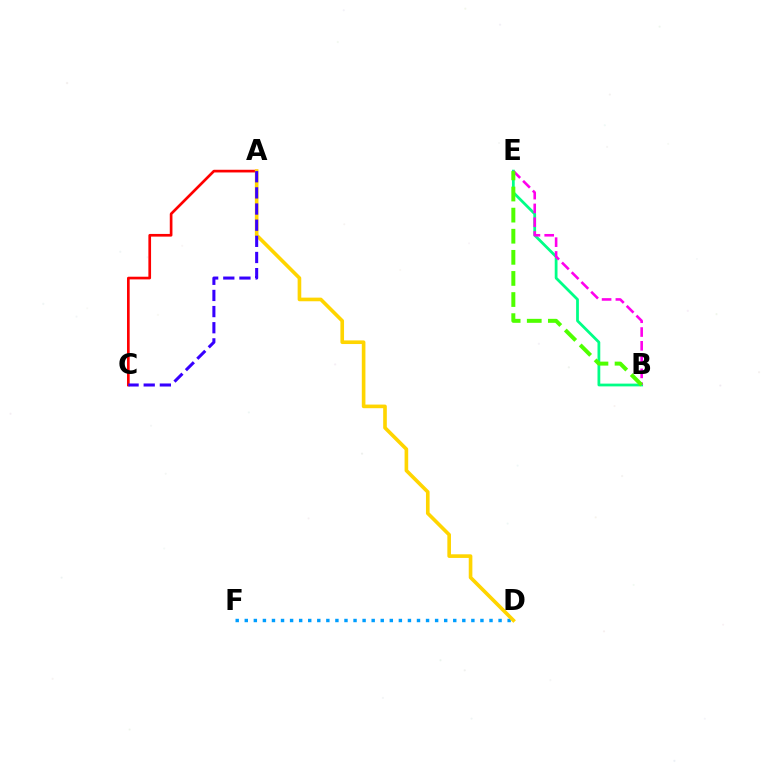{('B', 'E'): [{'color': '#00ff86', 'line_style': 'solid', 'thickness': 1.99}, {'color': '#ff00ed', 'line_style': 'dashed', 'thickness': 1.87}, {'color': '#4fff00', 'line_style': 'dashed', 'thickness': 2.87}], ('D', 'F'): [{'color': '#009eff', 'line_style': 'dotted', 'thickness': 2.46}], ('A', 'C'): [{'color': '#ff0000', 'line_style': 'solid', 'thickness': 1.93}, {'color': '#3700ff', 'line_style': 'dashed', 'thickness': 2.19}], ('A', 'D'): [{'color': '#ffd500', 'line_style': 'solid', 'thickness': 2.61}]}